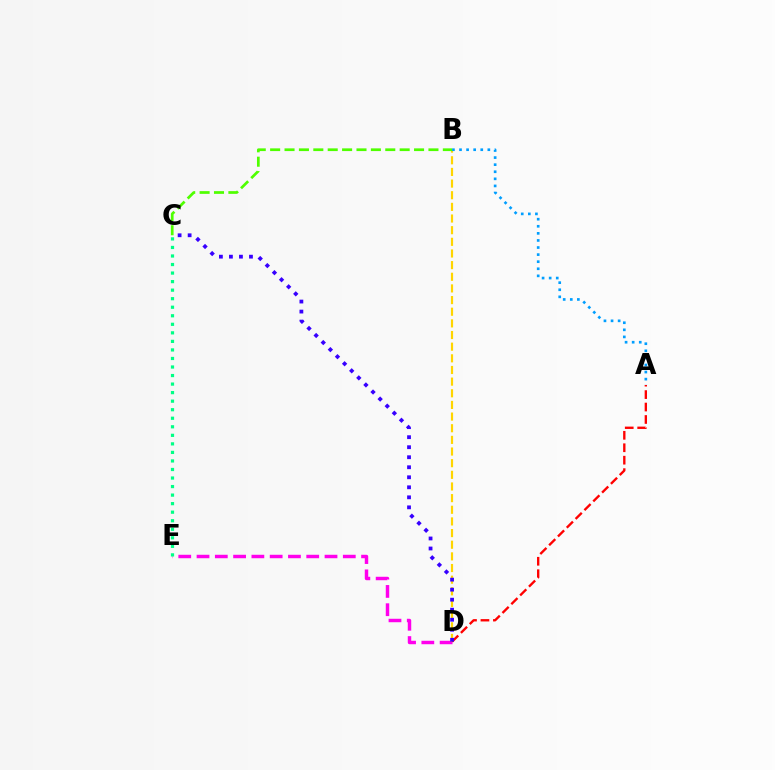{('D', 'E'): [{'color': '#ff00ed', 'line_style': 'dashed', 'thickness': 2.48}], ('B', 'D'): [{'color': '#ffd500', 'line_style': 'dashed', 'thickness': 1.58}], ('A', 'D'): [{'color': '#ff0000', 'line_style': 'dashed', 'thickness': 1.69}], ('A', 'B'): [{'color': '#009eff', 'line_style': 'dotted', 'thickness': 1.92}], ('B', 'C'): [{'color': '#4fff00', 'line_style': 'dashed', 'thickness': 1.96}], ('C', 'D'): [{'color': '#3700ff', 'line_style': 'dotted', 'thickness': 2.72}], ('C', 'E'): [{'color': '#00ff86', 'line_style': 'dotted', 'thickness': 2.32}]}